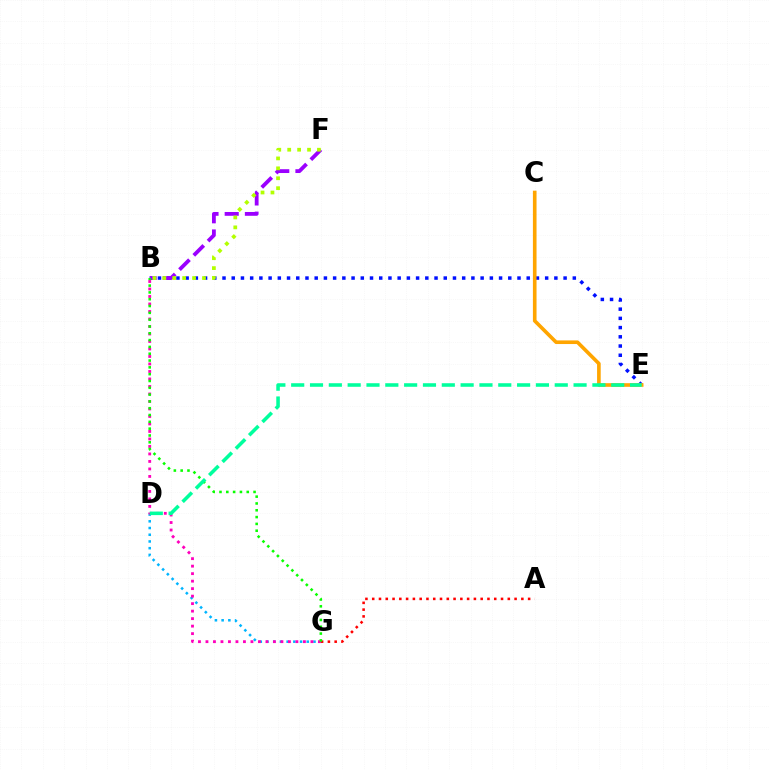{('B', 'E'): [{'color': '#0010ff', 'line_style': 'dotted', 'thickness': 2.5}], ('B', 'F'): [{'color': '#9b00ff', 'line_style': 'dashed', 'thickness': 2.74}, {'color': '#b3ff00', 'line_style': 'dotted', 'thickness': 2.7}], ('D', 'G'): [{'color': '#00b5ff', 'line_style': 'dotted', 'thickness': 1.82}], ('A', 'G'): [{'color': '#ff0000', 'line_style': 'dotted', 'thickness': 1.84}], ('C', 'E'): [{'color': '#ffa500', 'line_style': 'solid', 'thickness': 2.62}], ('B', 'G'): [{'color': '#ff00bd', 'line_style': 'dotted', 'thickness': 2.04}, {'color': '#08ff00', 'line_style': 'dotted', 'thickness': 1.85}], ('D', 'E'): [{'color': '#00ff9d', 'line_style': 'dashed', 'thickness': 2.56}]}